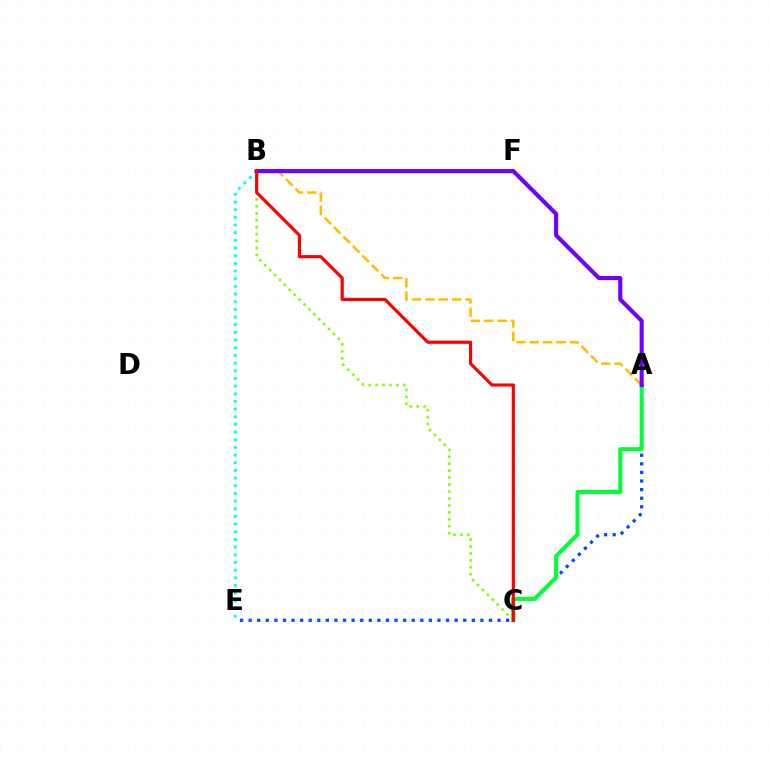{('A', 'E'): [{'color': '#004bff', 'line_style': 'dotted', 'thickness': 2.33}], ('A', 'C'): [{'color': '#00ff39', 'line_style': 'solid', 'thickness': 2.9}], ('B', 'C'): [{'color': '#84ff00', 'line_style': 'dotted', 'thickness': 1.89}, {'color': '#ff0000', 'line_style': 'solid', 'thickness': 2.28}], ('B', 'E'): [{'color': '#00fff6', 'line_style': 'dotted', 'thickness': 2.08}], ('A', 'B'): [{'color': '#ffbd00', 'line_style': 'dashed', 'thickness': 1.82}, {'color': '#7200ff', 'line_style': 'solid', 'thickness': 2.96}], ('B', 'F'): [{'color': '#ff00cf', 'line_style': 'solid', 'thickness': 2.57}]}